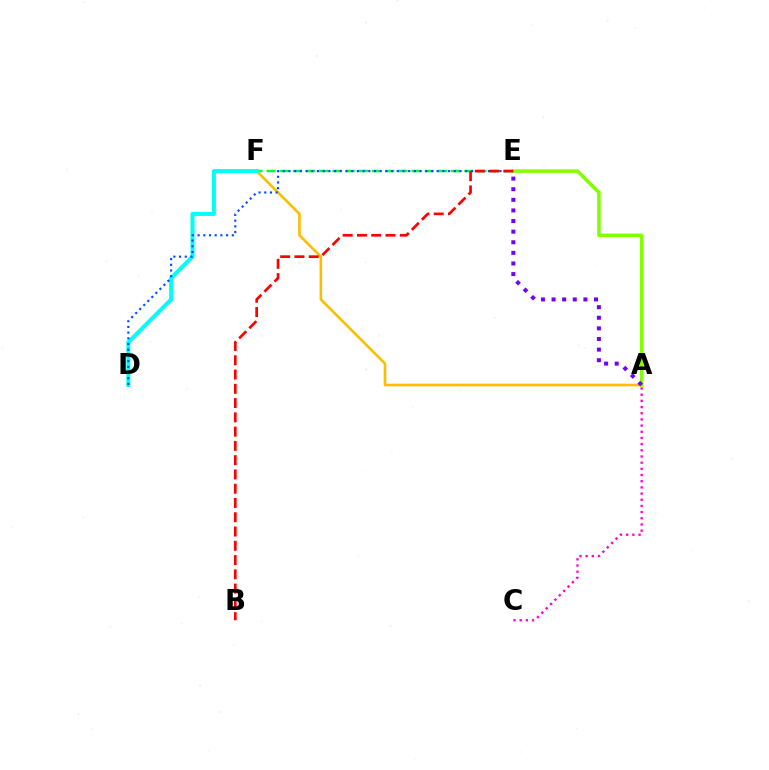{('A', 'C'): [{'color': '#ff00cf', 'line_style': 'dotted', 'thickness': 1.68}], ('A', 'F'): [{'color': '#ffbd00', 'line_style': 'solid', 'thickness': 1.88}], ('E', 'F'): [{'color': '#00ff39', 'line_style': 'dashed', 'thickness': 1.79}], ('A', 'E'): [{'color': '#84ff00', 'line_style': 'solid', 'thickness': 2.54}, {'color': '#7200ff', 'line_style': 'dotted', 'thickness': 2.88}], ('D', 'F'): [{'color': '#00fff6', 'line_style': 'solid', 'thickness': 2.9}], ('D', 'E'): [{'color': '#004bff', 'line_style': 'dotted', 'thickness': 1.55}], ('B', 'E'): [{'color': '#ff0000', 'line_style': 'dashed', 'thickness': 1.94}]}